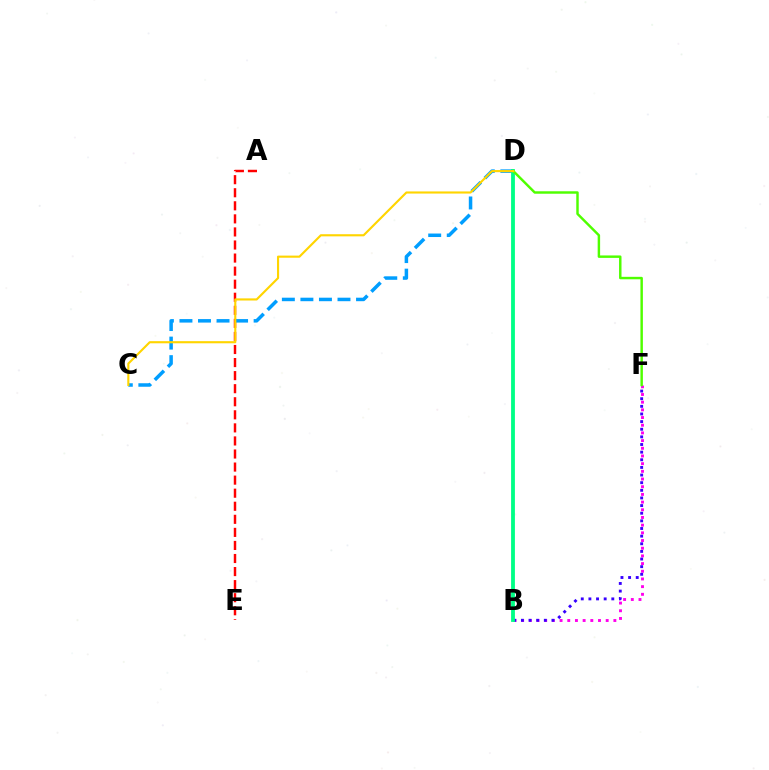{('A', 'E'): [{'color': '#ff0000', 'line_style': 'dashed', 'thickness': 1.77}], ('B', 'F'): [{'color': '#ff00ed', 'line_style': 'dotted', 'thickness': 2.09}, {'color': '#3700ff', 'line_style': 'dotted', 'thickness': 2.07}], ('C', 'D'): [{'color': '#009eff', 'line_style': 'dashed', 'thickness': 2.52}, {'color': '#ffd500', 'line_style': 'solid', 'thickness': 1.53}], ('B', 'D'): [{'color': '#00ff86', 'line_style': 'solid', 'thickness': 2.75}], ('D', 'F'): [{'color': '#4fff00', 'line_style': 'solid', 'thickness': 1.76}]}